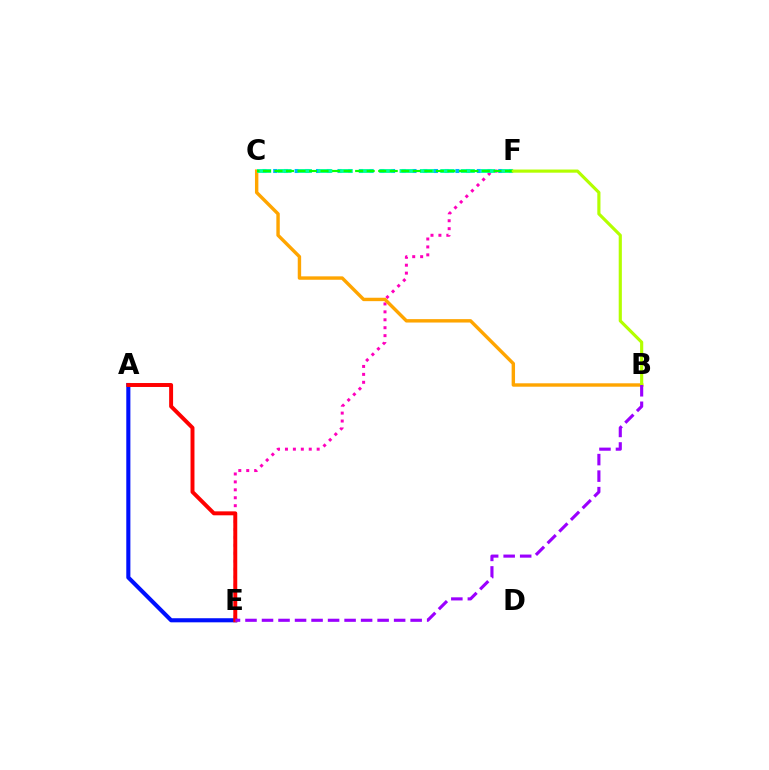{('A', 'E'): [{'color': '#0010ff', 'line_style': 'solid', 'thickness': 2.95}, {'color': '#ff0000', 'line_style': 'solid', 'thickness': 2.84}], ('C', 'F'): [{'color': '#00b5ff', 'line_style': 'dotted', 'thickness': 2.91}, {'color': '#00ff9d', 'line_style': 'dashed', 'thickness': 2.77}, {'color': '#08ff00', 'line_style': 'dashed', 'thickness': 1.57}], ('E', 'F'): [{'color': '#ff00bd', 'line_style': 'dotted', 'thickness': 2.15}], ('B', 'C'): [{'color': '#ffa500', 'line_style': 'solid', 'thickness': 2.45}], ('B', 'F'): [{'color': '#b3ff00', 'line_style': 'solid', 'thickness': 2.27}], ('B', 'E'): [{'color': '#9b00ff', 'line_style': 'dashed', 'thickness': 2.24}]}